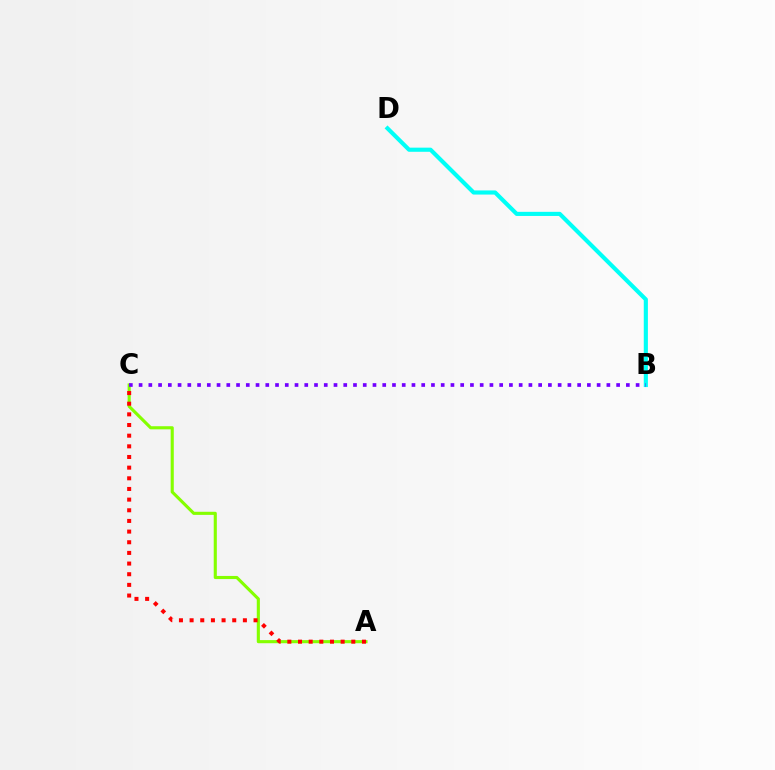{('A', 'C'): [{'color': '#84ff00', 'line_style': 'solid', 'thickness': 2.24}, {'color': '#ff0000', 'line_style': 'dotted', 'thickness': 2.9}], ('B', 'D'): [{'color': '#00fff6', 'line_style': 'solid', 'thickness': 2.97}], ('B', 'C'): [{'color': '#7200ff', 'line_style': 'dotted', 'thickness': 2.65}]}